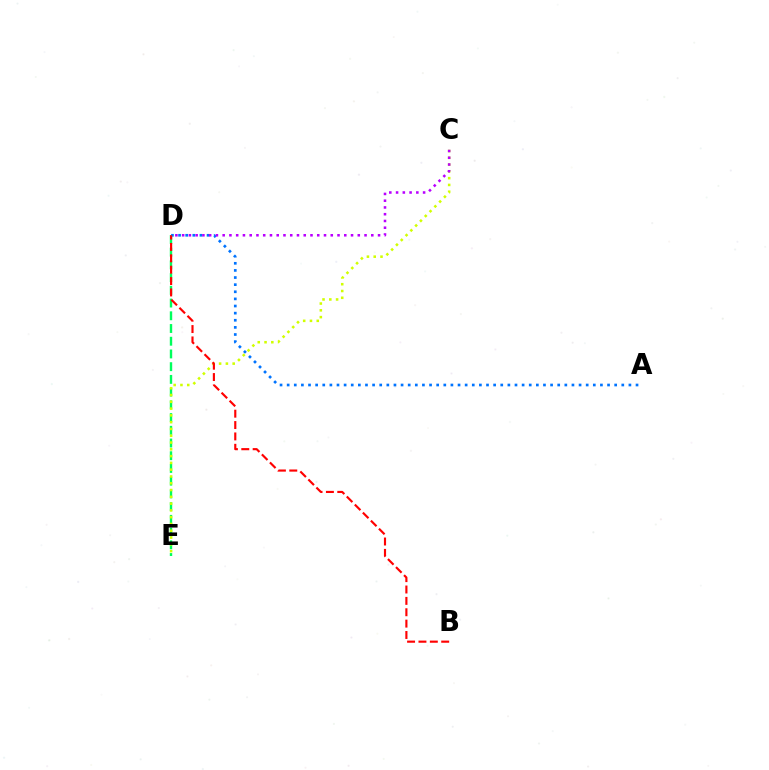{('D', 'E'): [{'color': '#00ff5c', 'line_style': 'dashed', 'thickness': 1.73}], ('A', 'D'): [{'color': '#0074ff', 'line_style': 'dotted', 'thickness': 1.93}], ('C', 'E'): [{'color': '#d1ff00', 'line_style': 'dotted', 'thickness': 1.84}], ('C', 'D'): [{'color': '#b900ff', 'line_style': 'dotted', 'thickness': 1.84}], ('B', 'D'): [{'color': '#ff0000', 'line_style': 'dashed', 'thickness': 1.54}]}